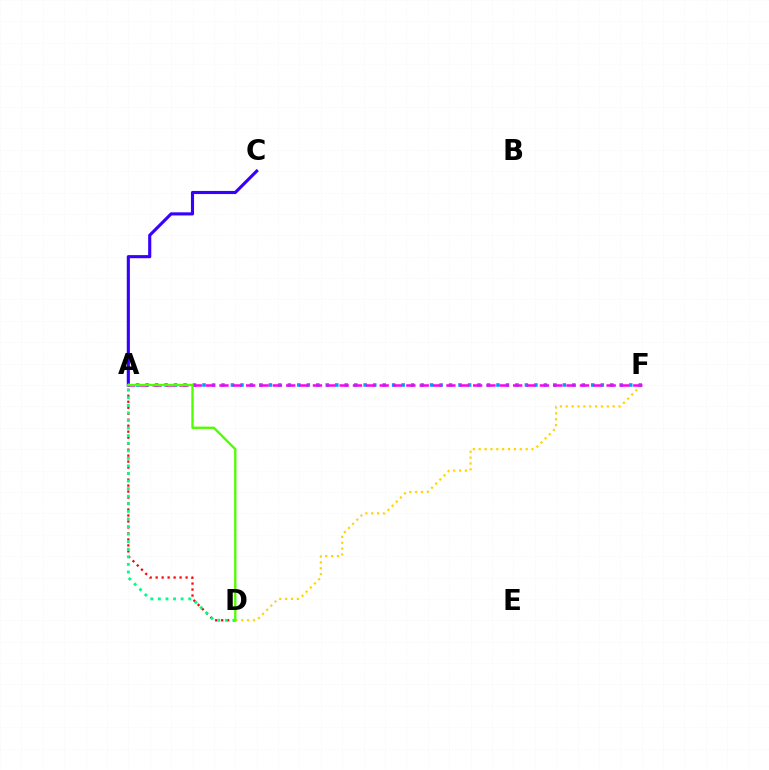{('A', 'C'): [{'color': '#3700ff', 'line_style': 'solid', 'thickness': 2.25}], ('D', 'F'): [{'color': '#ffd500', 'line_style': 'dotted', 'thickness': 1.59}], ('A', 'F'): [{'color': '#009eff', 'line_style': 'dotted', 'thickness': 2.58}, {'color': '#ff00ed', 'line_style': 'dashed', 'thickness': 1.81}], ('A', 'D'): [{'color': '#ff0000', 'line_style': 'dotted', 'thickness': 1.63}, {'color': '#00ff86', 'line_style': 'dotted', 'thickness': 2.06}, {'color': '#4fff00', 'line_style': 'solid', 'thickness': 1.69}]}